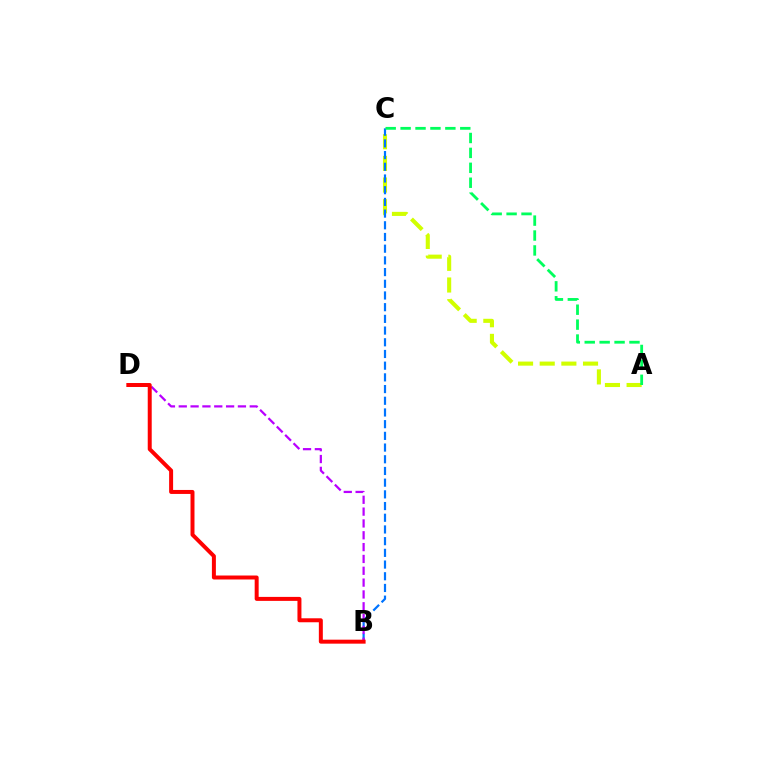{('A', 'C'): [{'color': '#d1ff00', 'line_style': 'dashed', 'thickness': 2.94}, {'color': '#00ff5c', 'line_style': 'dashed', 'thickness': 2.03}], ('B', 'C'): [{'color': '#0074ff', 'line_style': 'dashed', 'thickness': 1.59}], ('B', 'D'): [{'color': '#b900ff', 'line_style': 'dashed', 'thickness': 1.61}, {'color': '#ff0000', 'line_style': 'solid', 'thickness': 2.86}]}